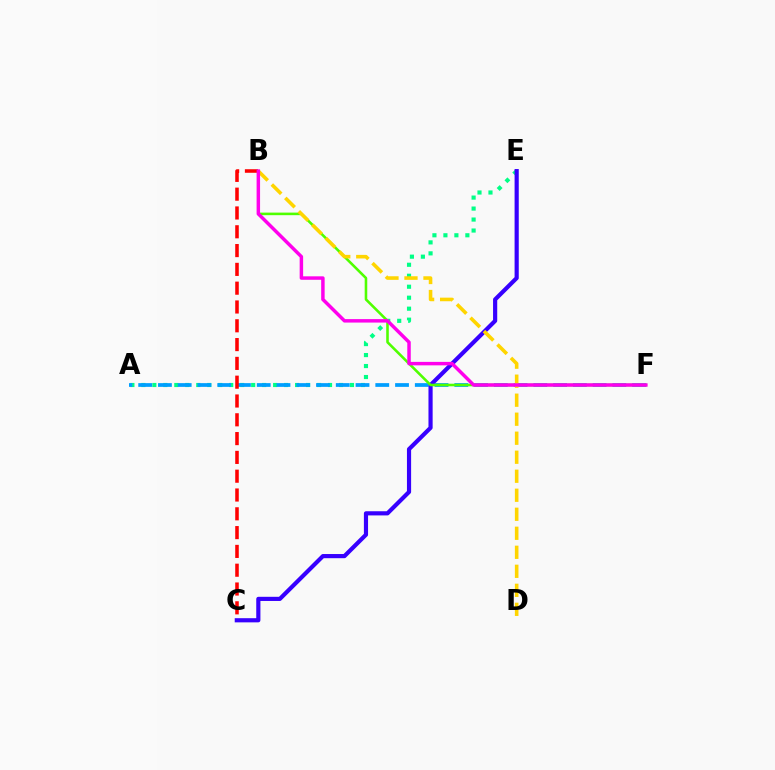{('A', 'E'): [{'color': '#00ff86', 'line_style': 'dotted', 'thickness': 2.98}], ('A', 'F'): [{'color': '#009eff', 'line_style': 'dashed', 'thickness': 2.68}], ('C', 'E'): [{'color': '#3700ff', 'line_style': 'solid', 'thickness': 3.0}], ('B', 'F'): [{'color': '#4fff00', 'line_style': 'solid', 'thickness': 1.86}, {'color': '#ff00ed', 'line_style': 'solid', 'thickness': 2.5}], ('B', 'C'): [{'color': '#ff0000', 'line_style': 'dashed', 'thickness': 2.55}], ('B', 'D'): [{'color': '#ffd500', 'line_style': 'dashed', 'thickness': 2.58}]}